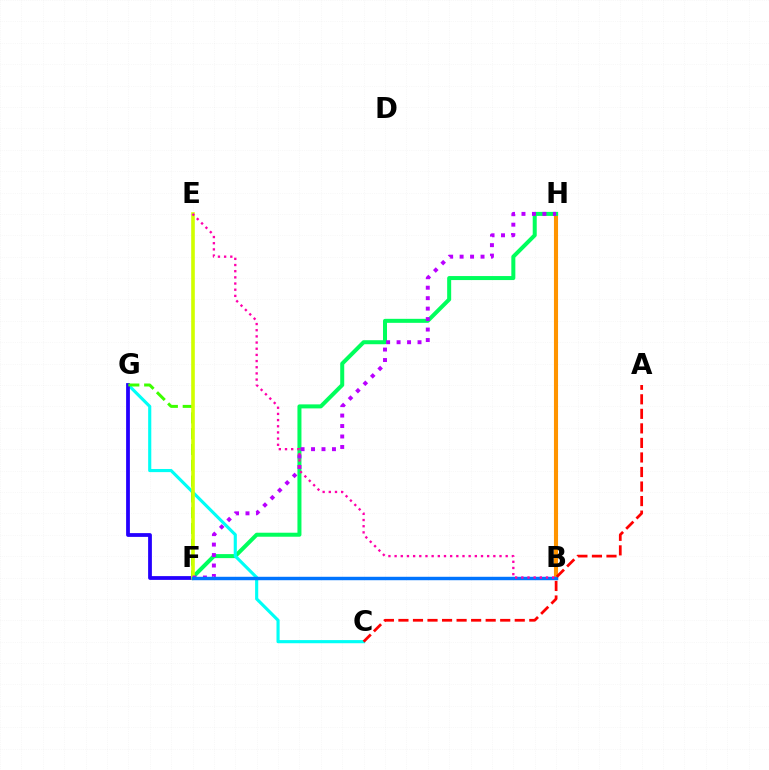{('B', 'H'): [{'color': '#ff9400', 'line_style': 'solid', 'thickness': 2.94}], ('F', 'H'): [{'color': '#00ff5c', 'line_style': 'solid', 'thickness': 2.89}, {'color': '#b900ff', 'line_style': 'dotted', 'thickness': 2.84}], ('C', 'G'): [{'color': '#00fff6', 'line_style': 'solid', 'thickness': 2.26}], ('F', 'G'): [{'color': '#2500ff', 'line_style': 'solid', 'thickness': 2.72}, {'color': '#3dff00', 'line_style': 'dashed', 'thickness': 2.15}], ('E', 'F'): [{'color': '#d1ff00', 'line_style': 'solid', 'thickness': 2.61}], ('B', 'F'): [{'color': '#0074ff', 'line_style': 'solid', 'thickness': 2.47}], ('B', 'E'): [{'color': '#ff00ac', 'line_style': 'dotted', 'thickness': 1.68}], ('A', 'C'): [{'color': '#ff0000', 'line_style': 'dashed', 'thickness': 1.98}]}